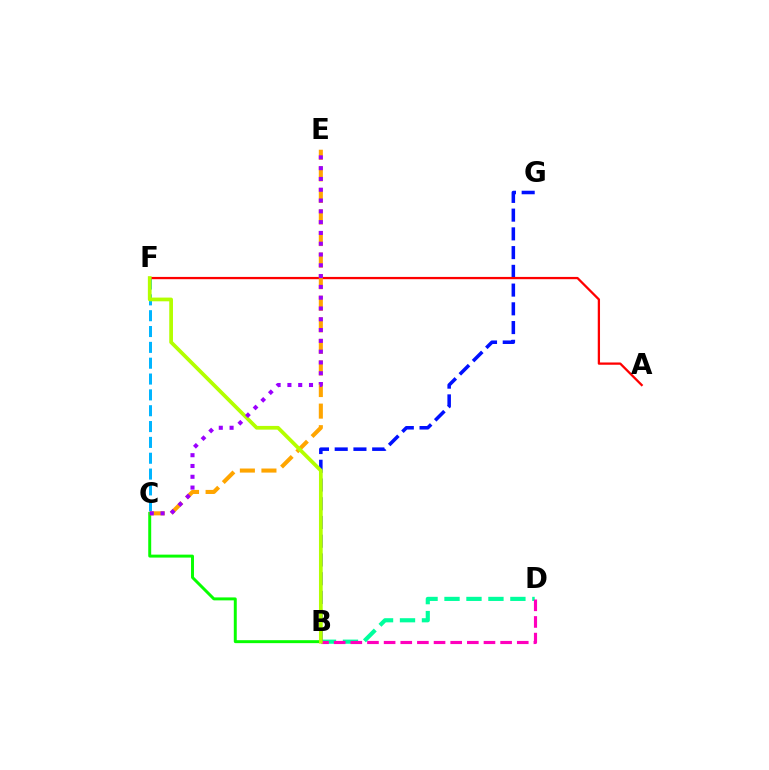{('B', 'D'): [{'color': '#00ff9d', 'line_style': 'dashed', 'thickness': 2.98}, {'color': '#ff00bd', 'line_style': 'dashed', 'thickness': 2.26}], ('B', 'C'): [{'color': '#08ff00', 'line_style': 'solid', 'thickness': 2.13}], ('B', 'G'): [{'color': '#0010ff', 'line_style': 'dashed', 'thickness': 2.55}], ('C', 'F'): [{'color': '#00b5ff', 'line_style': 'dashed', 'thickness': 2.15}], ('A', 'F'): [{'color': '#ff0000', 'line_style': 'solid', 'thickness': 1.64}], ('C', 'E'): [{'color': '#ffa500', 'line_style': 'dashed', 'thickness': 2.93}, {'color': '#9b00ff', 'line_style': 'dotted', 'thickness': 2.93}], ('B', 'F'): [{'color': '#b3ff00', 'line_style': 'solid', 'thickness': 2.68}]}